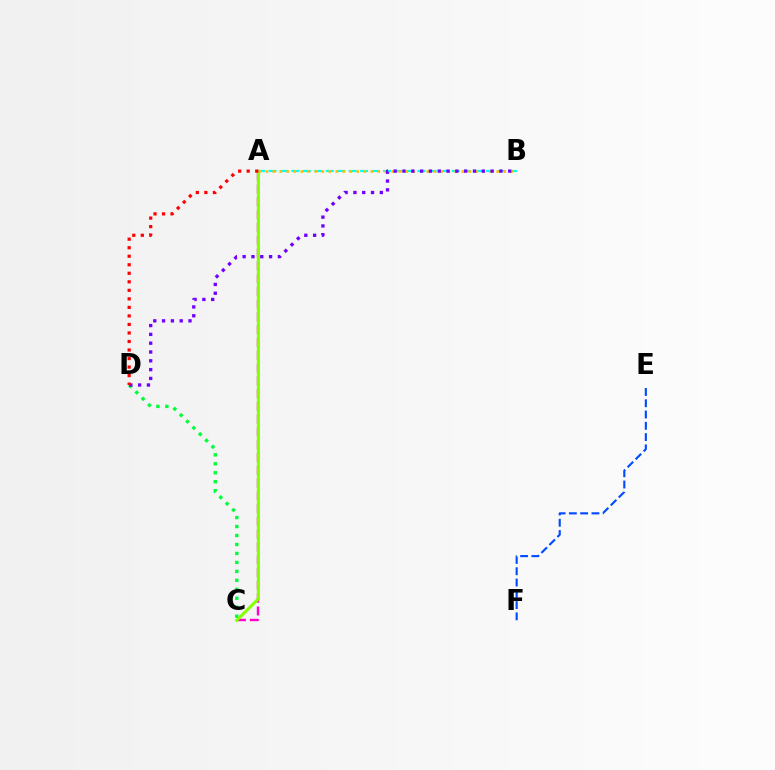{('C', 'D'): [{'color': '#00ff39', 'line_style': 'dotted', 'thickness': 2.44}], ('A', 'C'): [{'color': '#ff00cf', 'line_style': 'dashed', 'thickness': 1.74}, {'color': '#84ff00', 'line_style': 'solid', 'thickness': 2.17}], ('E', 'F'): [{'color': '#004bff', 'line_style': 'dashed', 'thickness': 1.53}], ('A', 'B'): [{'color': '#00fff6', 'line_style': 'dashed', 'thickness': 1.56}, {'color': '#ffbd00', 'line_style': 'dotted', 'thickness': 1.9}], ('B', 'D'): [{'color': '#7200ff', 'line_style': 'dotted', 'thickness': 2.39}], ('A', 'D'): [{'color': '#ff0000', 'line_style': 'dotted', 'thickness': 2.32}]}